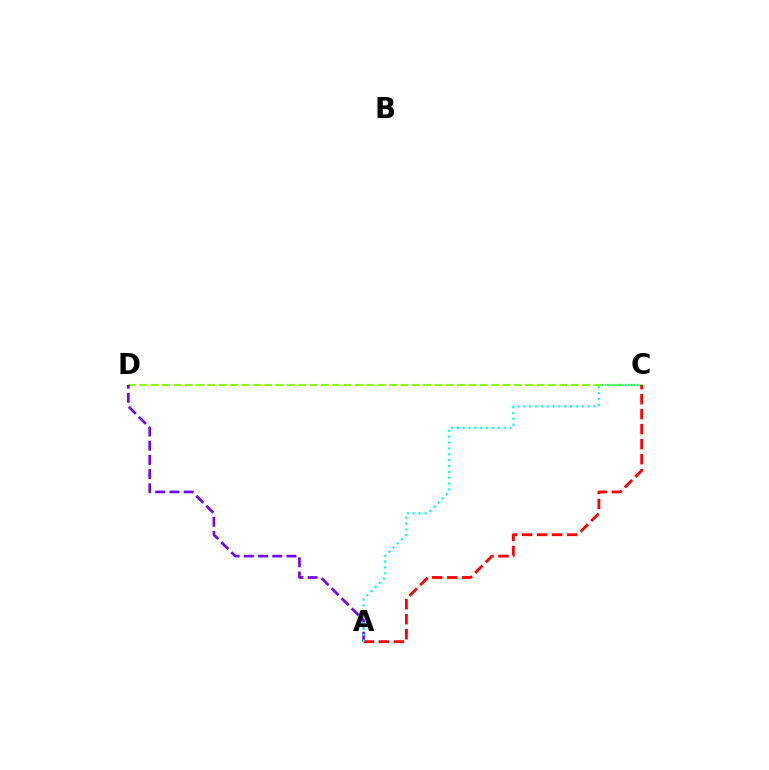{('C', 'D'): [{'color': '#84ff00', 'line_style': 'dashed', 'thickness': 1.54}], ('A', 'D'): [{'color': '#7200ff', 'line_style': 'dashed', 'thickness': 1.93}], ('A', 'C'): [{'color': '#ff0000', 'line_style': 'dashed', 'thickness': 2.04}, {'color': '#00fff6', 'line_style': 'dotted', 'thickness': 1.59}]}